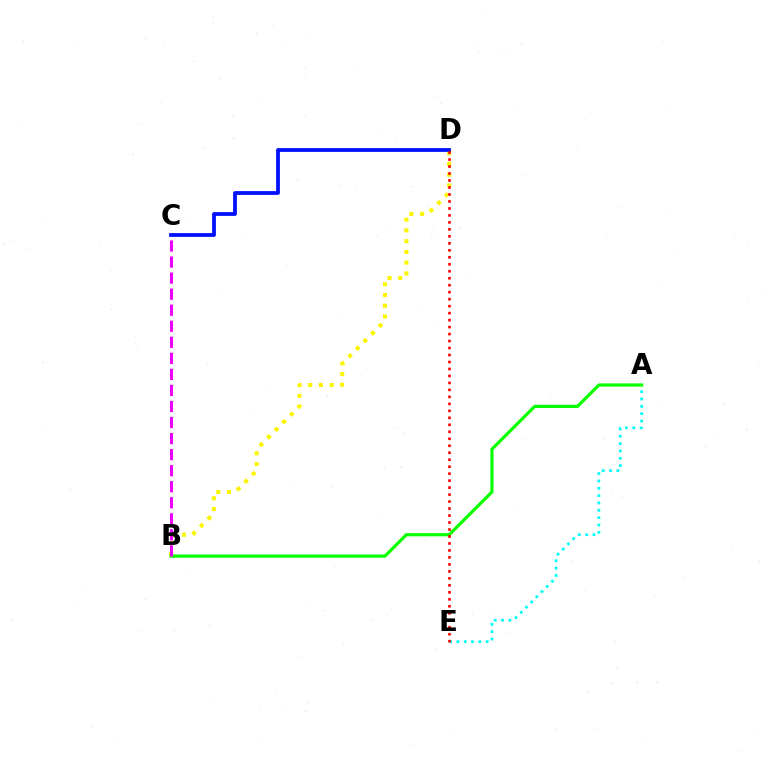{('A', 'E'): [{'color': '#00fff6', 'line_style': 'dotted', 'thickness': 1.99}], ('B', 'D'): [{'color': '#fcf500', 'line_style': 'dotted', 'thickness': 2.92}], ('C', 'D'): [{'color': '#0010ff', 'line_style': 'solid', 'thickness': 2.73}], ('A', 'B'): [{'color': '#08ff00', 'line_style': 'solid', 'thickness': 2.3}], ('B', 'C'): [{'color': '#ee00ff', 'line_style': 'dashed', 'thickness': 2.18}], ('D', 'E'): [{'color': '#ff0000', 'line_style': 'dotted', 'thickness': 1.9}]}